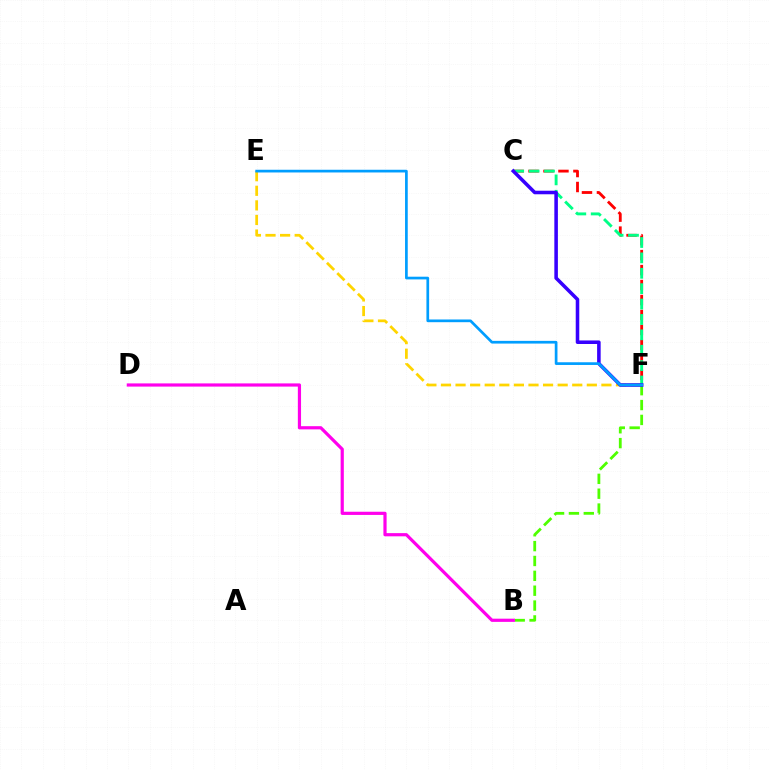{('E', 'F'): [{'color': '#ffd500', 'line_style': 'dashed', 'thickness': 1.98}, {'color': '#009eff', 'line_style': 'solid', 'thickness': 1.95}], ('B', 'F'): [{'color': '#4fff00', 'line_style': 'dashed', 'thickness': 2.02}], ('B', 'D'): [{'color': '#ff00ed', 'line_style': 'solid', 'thickness': 2.3}], ('C', 'F'): [{'color': '#ff0000', 'line_style': 'dashed', 'thickness': 2.03}, {'color': '#00ff86', 'line_style': 'dashed', 'thickness': 2.09}, {'color': '#3700ff', 'line_style': 'solid', 'thickness': 2.55}]}